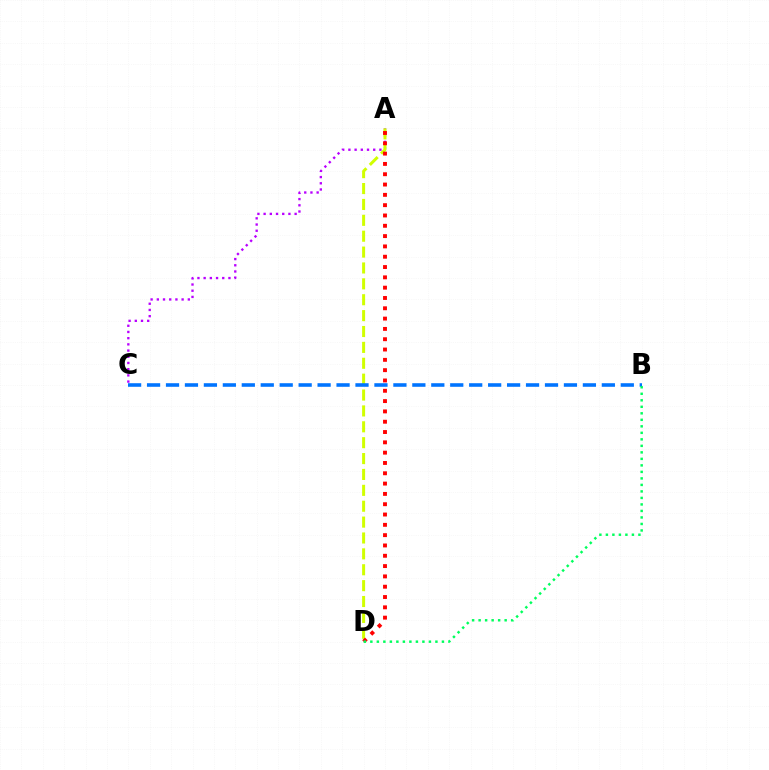{('A', 'C'): [{'color': '#b900ff', 'line_style': 'dotted', 'thickness': 1.68}], ('A', 'D'): [{'color': '#d1ff00', 'line_style': 'dashed', 'thickness': 2.16}, {'color': '#ff0000', 'line_style': 'dotted', 'thickness': 2.8}], ('B', 'C'): [{'color': '#0074ff', 'line_style': 'dashed', 'thickness': 2.57}], ('B', 'D'): [{'color': '#00ff5c', 'line_style': 'dotted', 'thickness': 1.77}]}